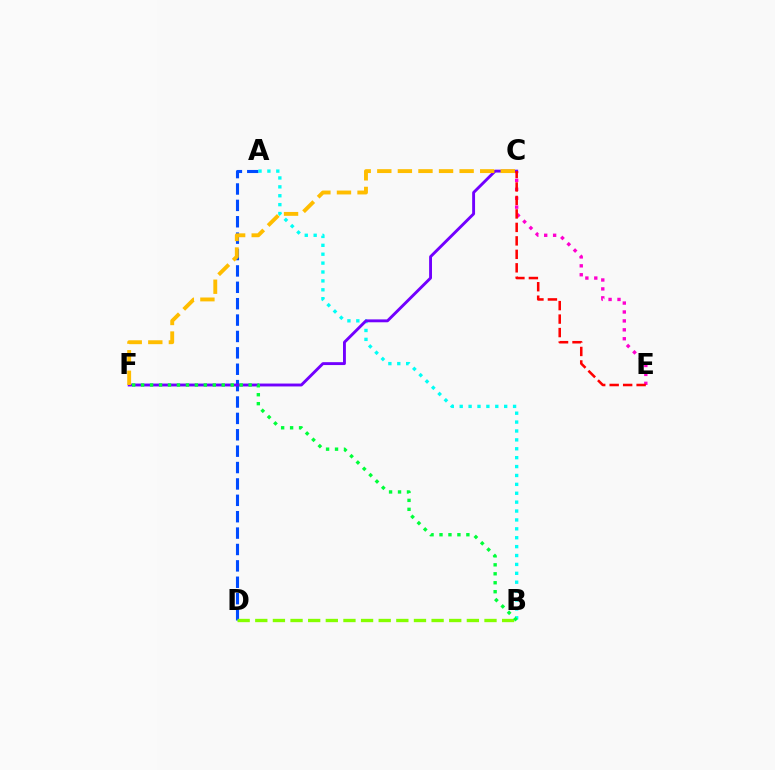{('A', 'D'): [{'color': '#004bff', 'line_style': 'dashed', 'thickness': 2.23}], ('C', 'E'): [{'color': '#ff00cf', 'line_style': 'dotted', 'thickness': 2.42}, {'color': '#ff0000', 'line_style': 'dashed', 'thickness': 1.83}], ('A', 'B'): [{'color': '#00fff6', 'line_style': 'dotted', 'thickness': 2.42}], ('C', 'F'): [{'color': '#7200ff', 'line_style': 'solid', 'thickness': 2.08}, {'color': '#ffbd00', 'line_style': 'dashed', 'thickness': 2.8}], ('B', 'D'): [{'color': '#84ff00', 'line_style': 'dashed', 'thickness': 2.4}], ('B', 'F'): [{'color': '#00ff39', 'line_style': 'dotted', 'thickness': 2.43}]}